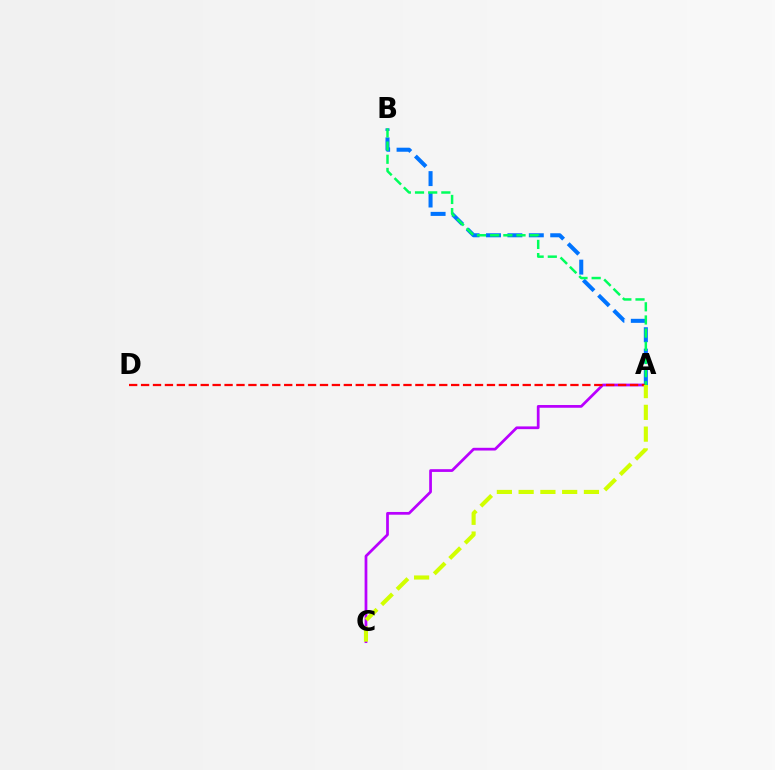{('A', 'C'): [{'color': '#b900ff', 'line_style': 'solid', 'thickness': 1.97}, {'color': '#d1ff00', 'line_style': 'dashed', 'thickness': 2.96}], ('A', 'B'): [{'color': '#0074ff', 'line_style': 'dashed', 'thickness': 2.91}, {'color': '#00ff5c', 'line_style': 'dashed', 'thickness': 1.79}], ('A', 'D'): [{'color': '#ff0000', 'line_style': 'dashed', 'thickness': 1.62}]}